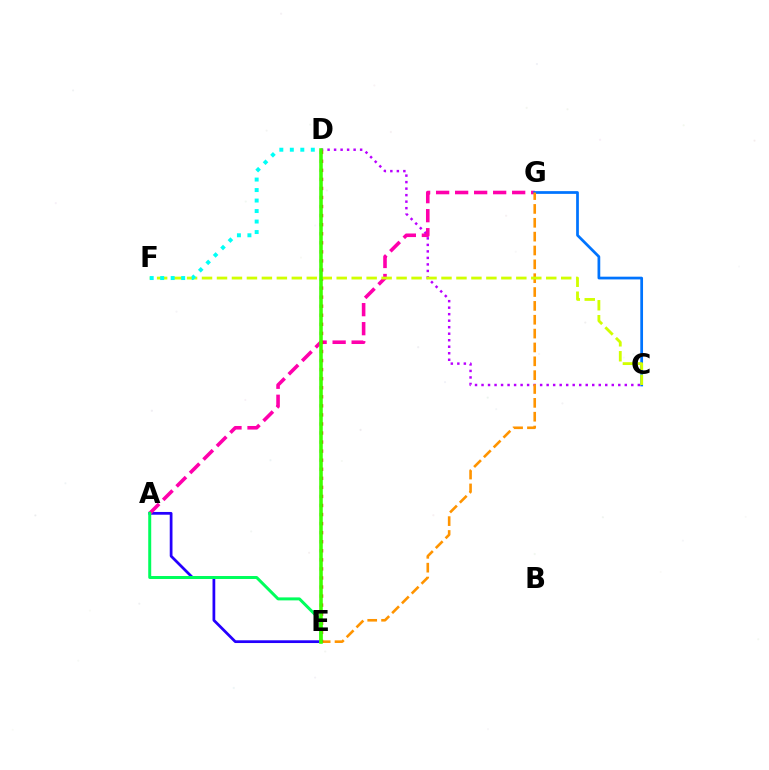{('C', 'D'): [{'color': '#b900ff', 'line_style': 'dotted', 'thickness': 1.77}], ('A', 'E'): [{'color': '#2500ff', 'line_style': 'solid', 'thickness': 1.98}, {'color': '#00ff5c', 'line_style': 'solid', 'thickness': 2.15}], ('A', 'G'): [{'color': '#ff00ac', 'line_style': 'dashed', 'thickness': 2.58}], ('C', 'G'): [{'color': '#0074ff', 'line_style': 'solid', 'thickness': 1.97}], ('E', 'G'): [{'color': '#ff9400', 'line_style': 'dashed', 'thickness': 1.88}], ('D', 'E'): [{'color': '#ff0000', 'line_style': 'dotted', 'thickness': 2.46}, {'color': '#3dff00', 'line_style': 'solid', 'thickness': 2.57}], ('C', 'F'): [{'color': '#d1ff00', 'line_style': 'dashed', 'thickness': 2.03}], ('D', 'F'): [{'color': '#00fff6', 'line_style': 'dotted', 'thickness': 2.85}]}